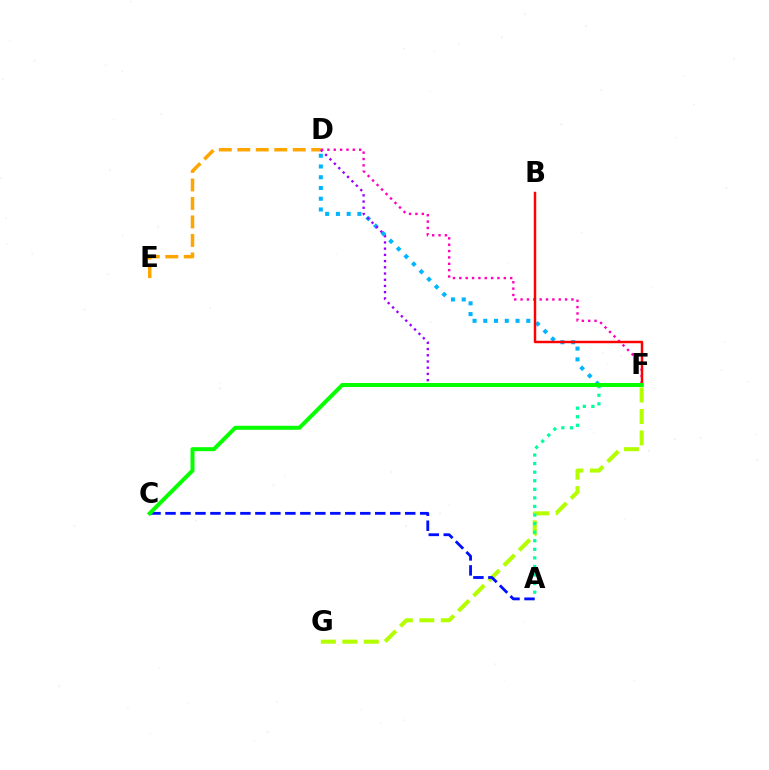{('D', 'E'): [{'color': '#ffa500', 'line_style': 'dashed', 'thickness': 2.51}], ('D', 'F'): [{'color': '#00b5ff', 'line_style': 'dotted', 'thickness': 2.92}, {'color': '#9b00ff', 'line_style': 'dotted', 'thickness': 1.69}, {'color': '#ff00bd', 'line_style': 'dotted', 'thickness': 1.73}], ('F', 'G'): [{'color': '#b3ff00', 'line_style': 'dashed', 'thickness': 2.92}], ('B', 'F'): [{'color': '#ff0000', 'line_style': 'solid', 'thickness': 1.77}], ('A', 'C'): [{'color': '#0010ff', 'line_style': 'dashed', 'thickness': 2.04}], ('A', 'F'): [{'color': '#00ff9d', 'line_style': 'dotted', 'thickness': 2.33}], ('C', 'F'): [{'color': '#08ff00', 'line_style': 'solid', 'thickness': 2.88}]}